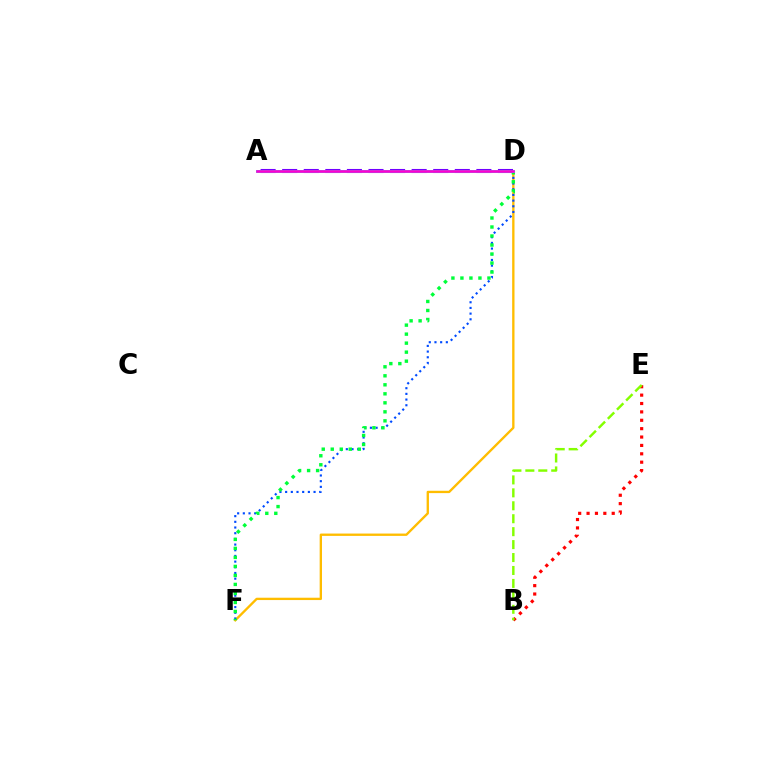{('D', 'F'): [{'color': '#ffbd00', 'line_style': 'solid', 'thickness': 1.69}, {'color': '#004bff', 'line_style': 'dotted', 'thickness': 1.54}, {'color': '#00ff39', 'line_style': 'dotted', 'thickness': 2.45}], ('A', 'D'): [{'color': '#7200ff', 'line_style': 'dashed', 'thickness': 2.93}, {'color': '#00fff6', 'line_style': 'solid', 'thickness': 1.99}, {'color': '#ff00cf', 'line_style': 'solid', 'thickness': 1.9}], ('B', 'E'): [{'color': '#ff0000', 'line_style': 'dotted', 'thickness': 2.28}, {'color': '#84ff00', 'line_style': 'dashed', 'thickness': 1.76}]}